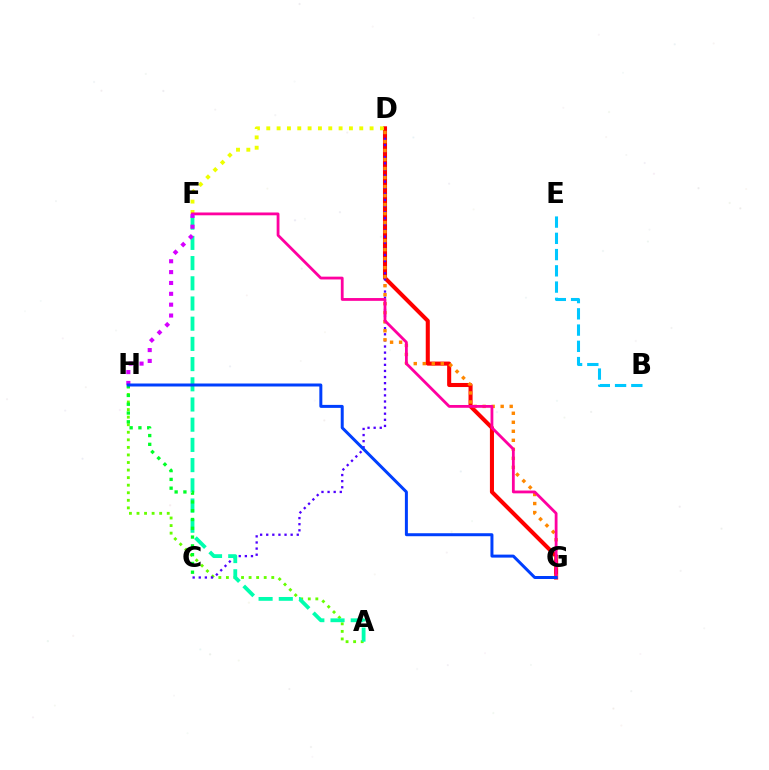{('A', 'H'): [{'color': '#66ff00', 'line_style': 'dotted', 'thickness': 2.05}], ('D', 'G'): [{'color': '#ff0000', 'line_style': 'solid', 'thickness': 2.92}, {'color': '#ff8800', 'line_style': 'dotted', 'thickness': 2.45}], ('C', 'D'): [{'color': '#4f00ff', 'line_style': 'dotted', 'thickness': 1.66}], ('D', 'F'): [{'color': '#eeff00', 'line_style': 'dotted', 'thickness': 2.81}], ('A', 'F'): [{'color': '#00ffaf', 'line_style': 'dashed', 'thickness': 2.74}], ('F', 'G'): [{'color': '#ff00a0', 'line_style': 'solid', 'thickness': 2.02}], ('C', 'H'): [{'color': '#00ff27', 'line_style': 'dotted', 'thickness': 2.39}], ('B', 'E'): [{'color': '#00c7ff', 'line_style': 'dashed', 'thickness': 2.21}], ('F', 'H'): [{'color': '#d600ff', 'line_style': 'dotted', 'thickness': 2.95}], ('G', 'H'): [{'color': '#003fff', 'line_style': 'solid', 'thickness': 2.15}]}